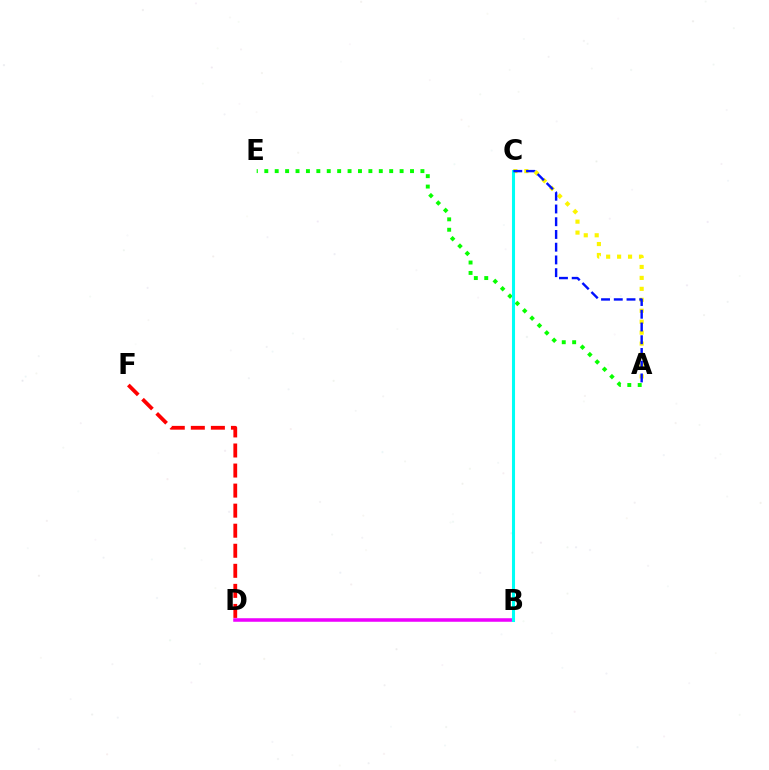{('A', 'C'): [{'color': '#fcf500', 'line_style': 'dotted', 'thickness': 2.97}, {'color': '#0010ff', 'line_style': 'dashed', 'thickness': 1.73}], ('B', 'D'): [{'color': '#ee00ff', 'line_style': 'solid', 'thickness': 2.55}], ('A', 'E'): [{'color': '#08ff00', 'line_style': 'dotted', 'thickness': 2.83}], ('B', 'C'): [{'color': '#00fff6', 'line_style': 'solid', 'thickness': 2.2}], ('D', 'F'): [{'color': '#ff0000', 'line_style': 'dashed', 'thickness': 2.72}]}